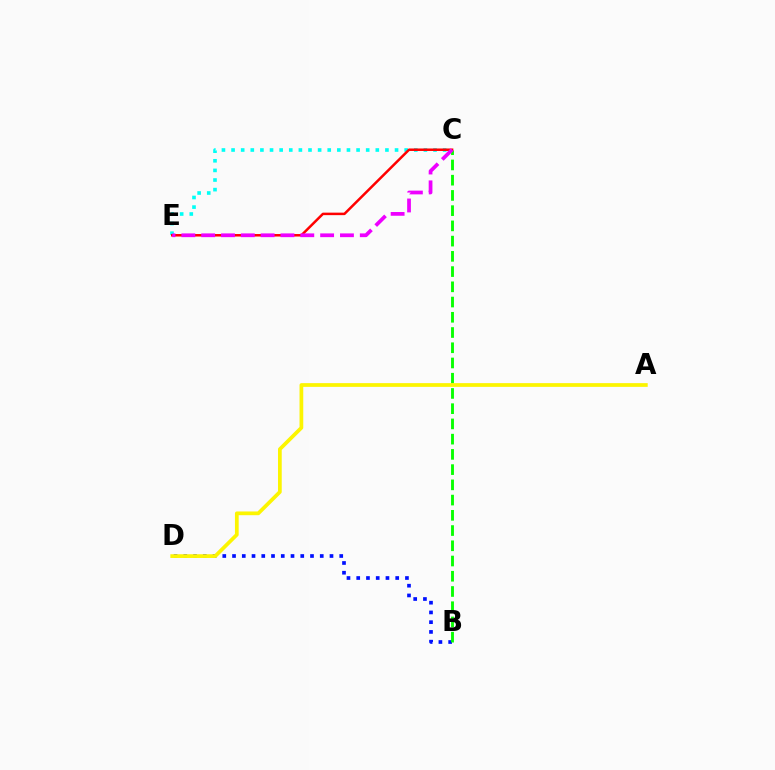{('B', 'D'): [{'color': '#0010ff', 'line_style': 'dotted', 'thickness': 2.65}], ('B', 'C'): [{'color': '#08ff00', 'line_style': 'dashed', 'thickness': 2.07}], ('C', 'E'): [{'color': '#00fff6', 'line_style': 'dotted', 'thickness': 2.61}, {'color': '#ff0000', 'line_style': 'solid', 'thickness': 1.8}, {'color': '#ee00ff', 'line_style': 'dashed', 'thickness': 2.69}], ('A', 'D'): [{'color': '#fcf500', 'line_style': 'solid', 'thickness': 2.69}]}